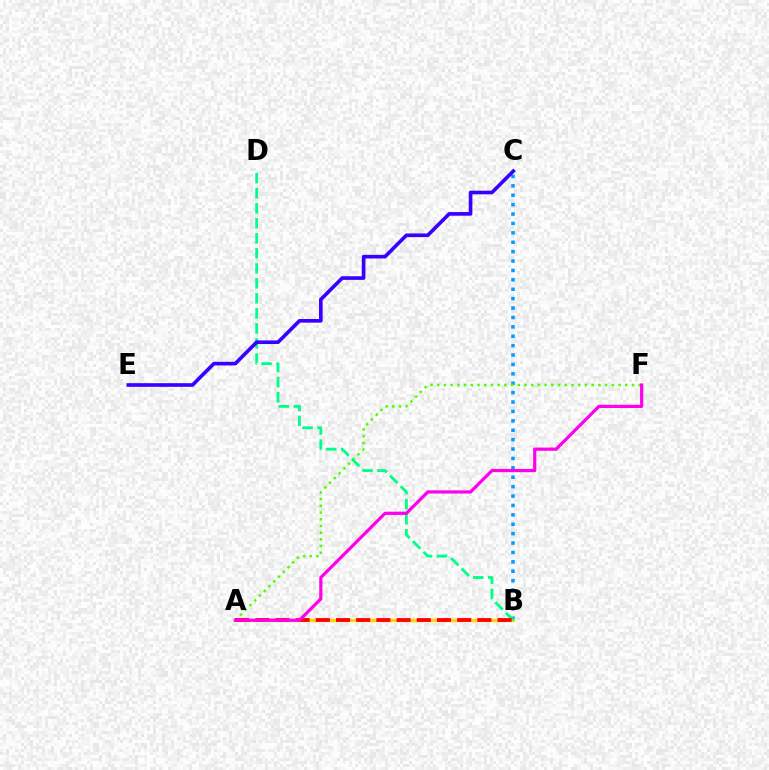{('B', 'C'): [{'color': '#009eff', 'line_style': 'dotted', 'thickness': 2.55}], ('A', 'B'): [{'color': '#ffd500', 'line_style': 'solid', 'thickness': 2.33}, {'color': '#ff0000', 'line_style': 'dashed', 'thickness': 2.74}], ('A', 'F'): [{'color': '#4fff00', 'line_style': 'dotted', 'thickness': 1.82}, {'color': '#ff00ed', 'line_style': 'solid', 'thickness': 2.32}], ('B', 'D'): [{'color': '#00ff86', 'line_style': 'dashed', 'thickness': 2.04}], ('C', 'E'): [{'color': '#3700ff', 'line_style': 'solid', 'thickness': 2.62}]}